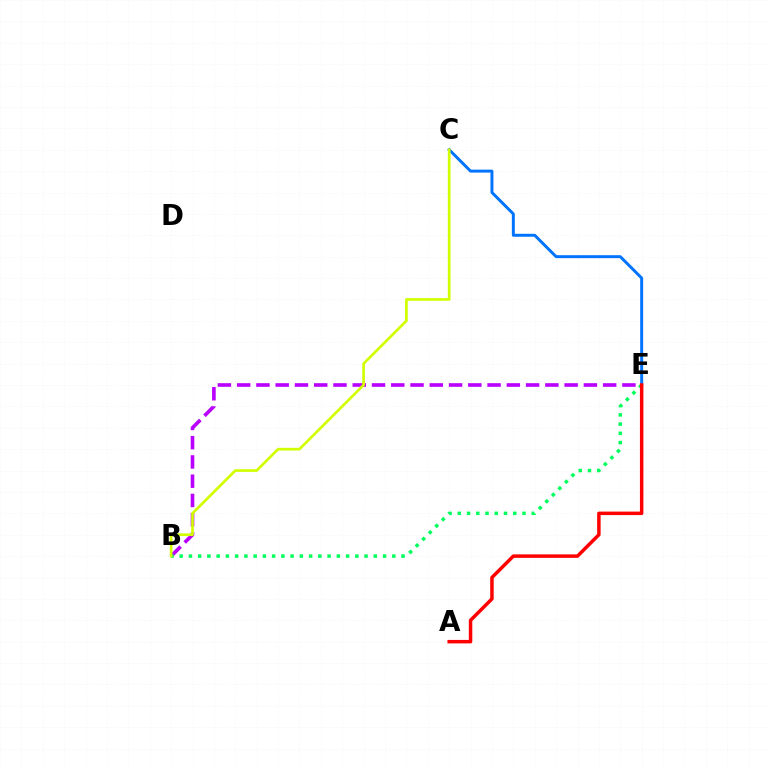{('B', 'E'): [{'color': '#b900ff', 'line_style': 'dashed', 'thickness': 2.62}, {'color': '#00ff5c', 'line_style': 'dotted', 'thickness': 2.51}], ('C', 'E'): [{'color': '#0074ff', 'line_style': 'solid', 'thickness': 2.13}], ('B', 'C'): [{'color': '#d1ff00', 'line_style': 'solid', 'thickness': 1.93}], ('A', 'E'): [{'color': '#ff0000', 'line_style': 'solid', 'thickness': 2.51}]}